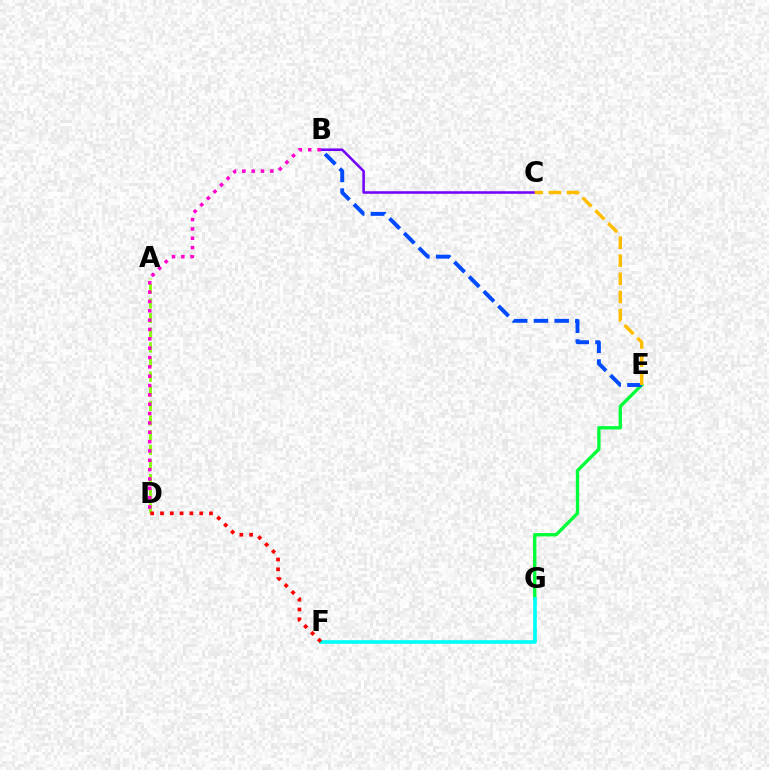{('E', 'G'): [{'color': '#00ff39', 'line_style': 'solid', 'thickness': 2.41}], ('F', 'G'): [{'color': '#00fff6', 'line_style': 'solid', 'thickness': 2.63}], ('B', 'C'): [{'color': '#7200ff', 'line_style': 'solid', 'thickness': 1.82}], ('A', 'D'): [{'color': '#84ff00', 'line_style': 'dashed', 'thickness': 1.99}], ('D', 'F'): [{'color': '#ff0000', 'line_style': 'dotted', 'thickness': 2.66}], ('B', 'E'): [{'color': '#004bff', 'line_style': 'dashed', 'thickness': 2.82}], ('C', 'E'): [{'color': '#ffbd00', 'line_style': 'dashed', 'thickness': 2.46}], ('B', 'D'): [{'color': '#ff00cf', 'line_style': 'dotted', 'thickness': 2.54}]}